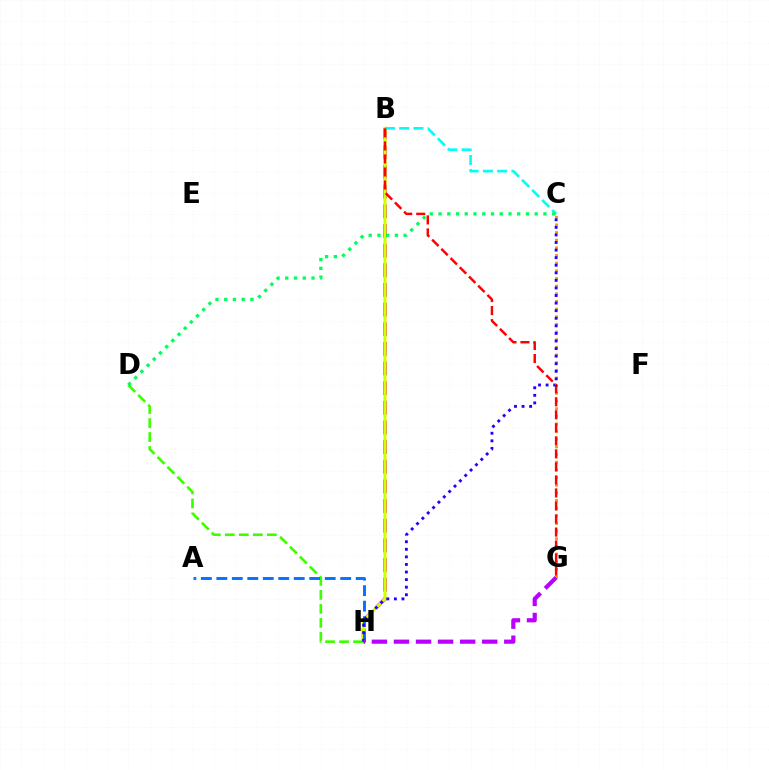{('B', 'H'): [{'color': '#ff00ac', 'line_style': 'dashed', 'thickness': 2.67}, {'color': '#d1ff00', 'line_style': 'solid', 'thickness': 2.26}], ('D', 'H'): [{'color': '#3dff00', 'line_style': 'dashed', 'thickness': 1.9}], ('C', 'G'): [{'color': '#ff9400', 'line_style': 'dotted', 'thickness': 2.08}], ('A', 'H'): [{'color': '#0074ff', 'line_style': 'dashed', 'thickness': 2.1}], ('B', 'C'): [{'color': '#00fff6', 'line_style': 'dashed', 'thickness': 1.93}], ('B', 'G'): [{'color': '#ff0000', 'line_style': 'dashed', 'thickness': 1.77}], ('C', 'H'): [{'color': '#2500ff', 'line_style': 'dotted', 'thickness': 2.06}], ('C', 'D'): [{'color': '#00ff5c', 'line_style': 'dotted', 'thickness': 2.38}], ('G', 'H'): [{'color': '#b900ff', 'line_style': 'dashed', 'thickness': 3.0}]}